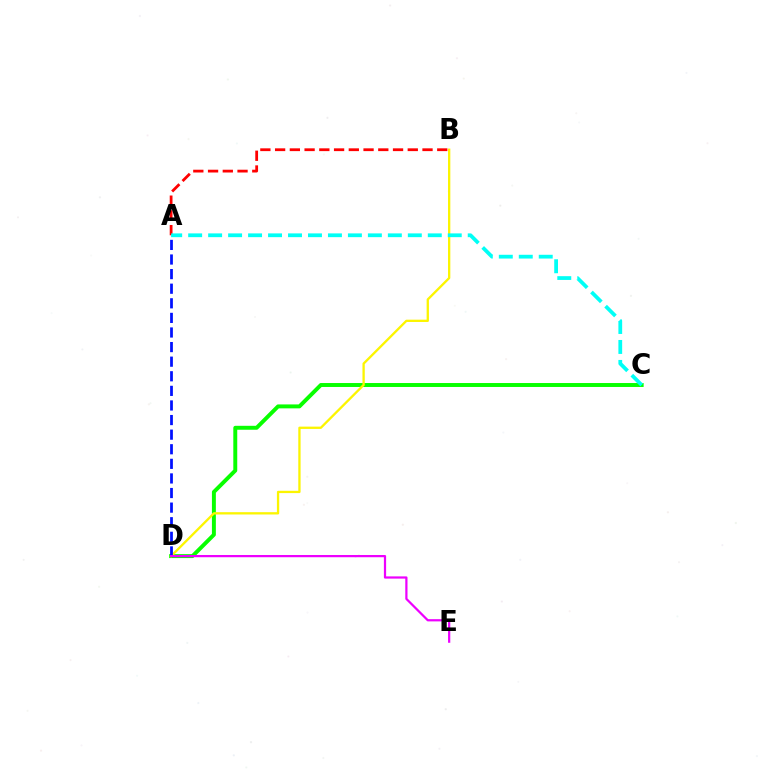{('A', 'B'): [{'color': '#ff0000', 'line_style': 'dashed', 'thickness': 2.0}], ('C', 'D'): [{'color': '#08ff00', 'line_style': 'solid', 'thickness': 2.83}], ('B', 'D'): [{'color': '#fcf500', 'line_style': 'solid', 'thickness': 1.66}], ('A', 'C'): [{'color': '#00fff6', 'line_style': 'dashed', 'thickness': 2.71}], ('A', 'D'): [{'color': '#0010ff', 'line_style': 'dashed', 'thickness': 1.98}], ('D', 'E'): [{'color': '#ee00ff', 'line_style': 'solid', 'thickness': 1.61}]}